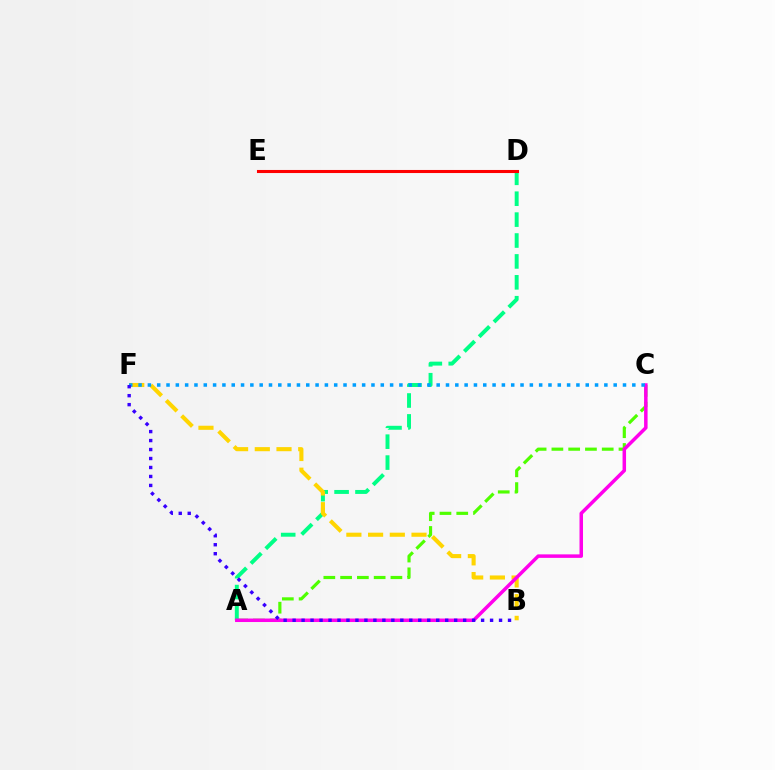{('A', 'C'): [{'color': '#4fff00', 'line_style': 'dashed', 'thickness': 2.28}, {'color': '#ff00ed', 'line_style': 'solid', 'thickness': 2.52}], ('A', 'D'): [{'color': '#00ff86', 'line_style': 'dashed', 'thickness': 2.84}], ('B', 'F'): [{'color': '#ffd500', 'line_style': 'dashed', 'thickness': 2.95}, {'color': '#3700ff', 'line_style': 'dotted', 'thickness': 2.44}], ('C', 'F'): [{'color': '#009eff', 'line_style': 'dotted', 'thickness': 2.53}], ('D', 'E'): [{'color': '#ff0000', 'line_style': 'solid', 'thickness': 2.21}]}